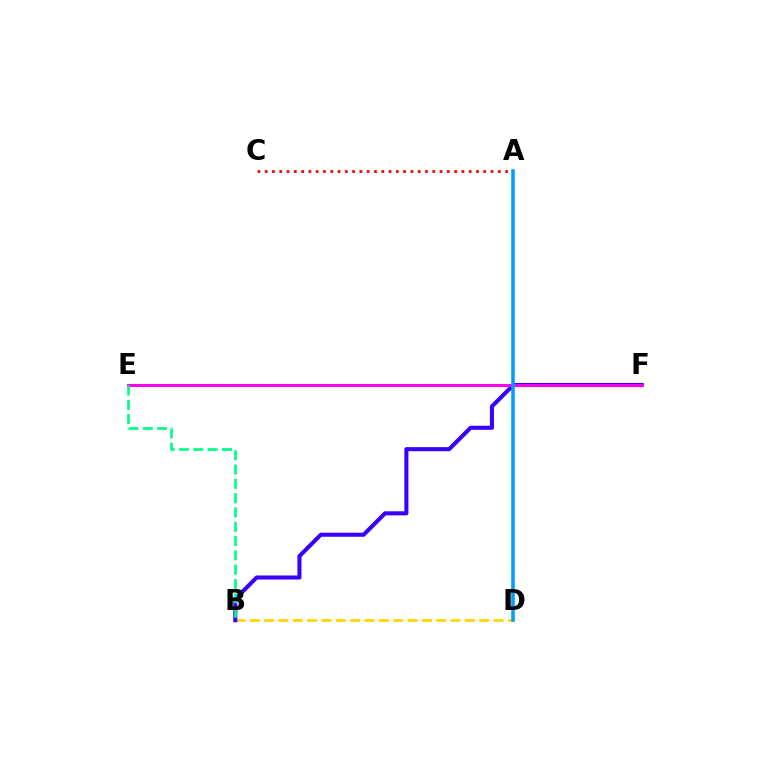{('E', 'F'): [{'color': '#4fff00', 'line_style': 'dotted', 'thickness': 1.58}, {'color': '#ff00ed', 'line_style': 'solid', 'thickness': 2.18}], ('B', 'D'): [{'color': '#ffd500', 'line_style': 'dashed', 'thickness': 1.95}], ('A', 'C'): [{'color': '#ff0000', 'line_style': 'dotted', 'thickness': 1.98}], ('B', 'F'): [{'color': '#3700ff', 'line_style': 'solid', 'thickness': 2.93}], ('A', 'D'): [{'color': '#009eff', 'line_style': 'solid', 'thickness': 2.57}], ('B', 'E'): [{'color': '#00ff86', 'line_style': 'dashed', 'thickness': 1.94}]}